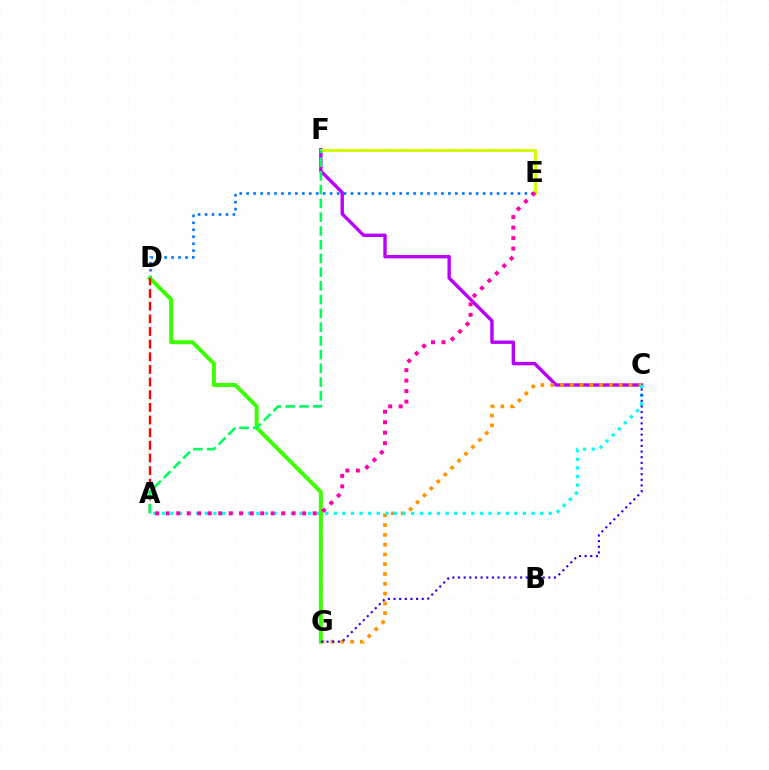{('C', 'F'): [{'color': '#b900ff', 'line_style': 'solid', 'thickness': 2.45}], ('C', 'G'): [{'color': '#ff9400', 'line_style': 'dotted', 'thickness': 2.66}, {'color': '#2500ff', 'line_style': 'dotted', 'thickness': 1.53}], ('D', 'E'): [{'color': '#0074ff', 'line_style': 'dotted', 'thickness': 1.89}], ('E', 'F'): [{'color': '#d1ff00', 'line_style': 'solid', 'thickness': 2.12}], ('A', 'C'): [{'color': '#00fff6', 'line_style': 'dotted', 'thickness': 2.34}], ('D', 'G'): [{'color': '#3dff00', 'line_style': 'solid', 'thickness': 2.86}], ('A', 'D'): [{'color': '#ff0000', 'line_style': 'dashed', 'thickness': 1.72}], ('A', 'E'): [{'color': '#ff00ac', 'line_style': 'dotted', 'thickness': 2.85}], ('A', 'F'): [{'color': '#00ff5c', 'line_style': 'dashed', 'thickness': 1.87}]}